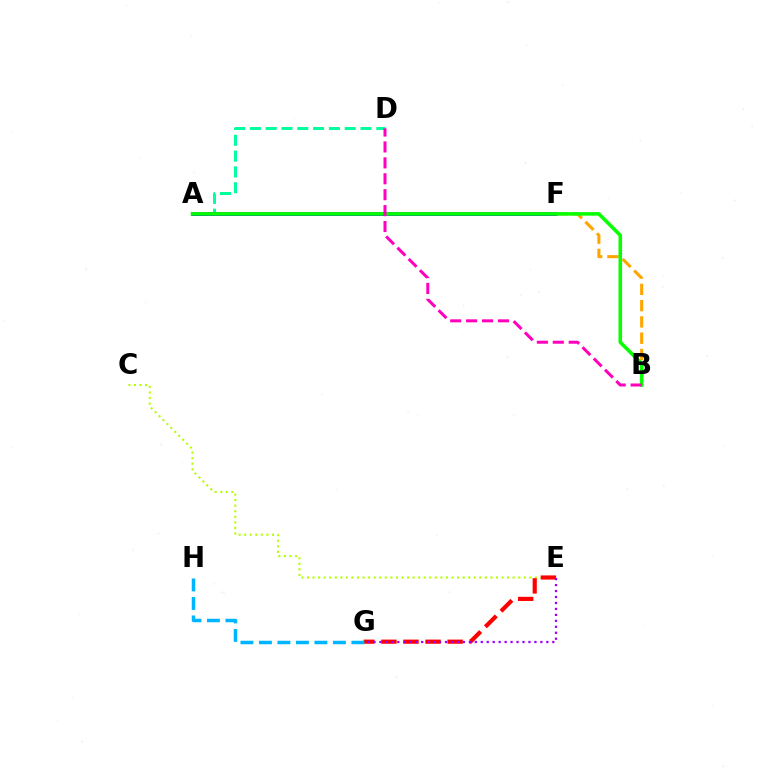{('A', 'D'): [{'color': '#00ff9d', 'line_style': 'dashed', 'thickness': 2.15}], ('C', 'E'): [{'color': '#b3ff00', 'line_style': 'dotted', 'thickness': 1.51}], ('E', 'G'): [{'color': '#ff0000', 'line_style': 'dashed', 'thickness': 3.0}, {'color': '#9b00ff', 'line_style': 'dotted', 'thickness': 1.62}], ('A', 'F'): [{'color': '#0010ff', 'line_style': 'solid', 'thickness': 2.71}], ('B', 'F'): [{'color': '#ffa500', 'line_style': 'dashed', 'thickness': 2.21}], ('A', 'B'): [{'color': '#08ff00', 'line_style': 'solid', 'thickness': 2.57}], ('B', 'D'): [{'color': '#ff00bd', 'line_style': 'dashed', 'thickness': 2.16}], ('G', 'H'): [{'color': '#00b5ff', 'line_style': 'dashed', 'thickness': 2.51}]}